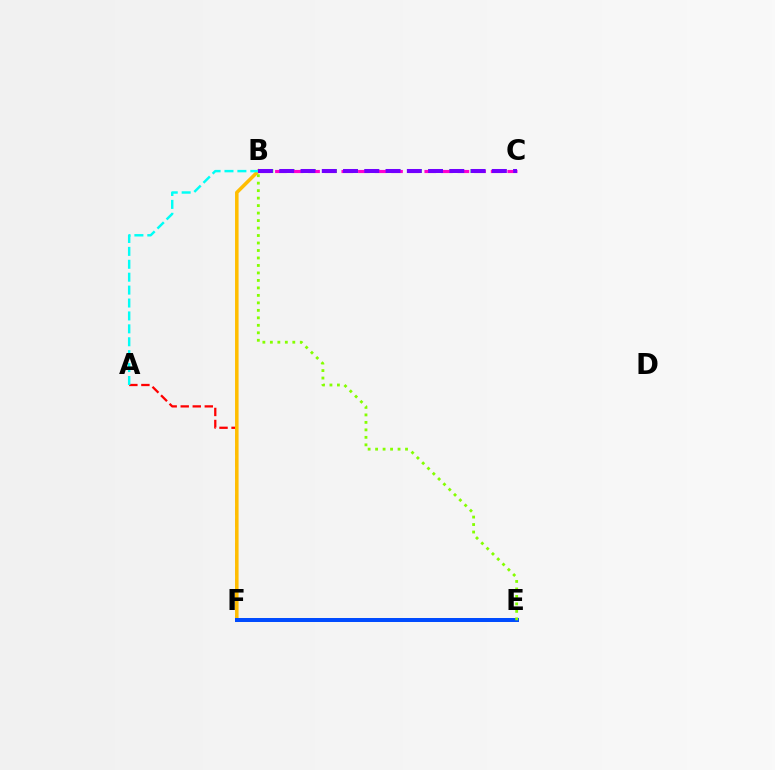{('A', 'F'): [{'color': '#ff0000', 'line_style': 'dashed', 'thickness': 1.64}], ('B', 'F'): [{'color': '#ffbd00', 'line_style': 'solid', 'thickness': 2.54}], ('A', 'B'): [{'color': '#00fff6', 'line_style': 'dashed', 'thickness': 1.75}], ('B', 'C'): [{'color': '#00ff39', 'line_style': 'dotted', 'thickness': 2.88}, {'color': '#ff00cf', 'line_style': 'dashed', 'thickness': 2.25}, {'color': '#7200ff', 'line_style': 'dashed', 'thickness': 2.89}], ('E', 'F'): [{'color': '#004bff', 'line_style': 'solid', 'thickness': 2.87}], ('B', 'E'): [{'color': '#84ff00', 'line_style': 'dotted', 'thickness': 2.03}]}